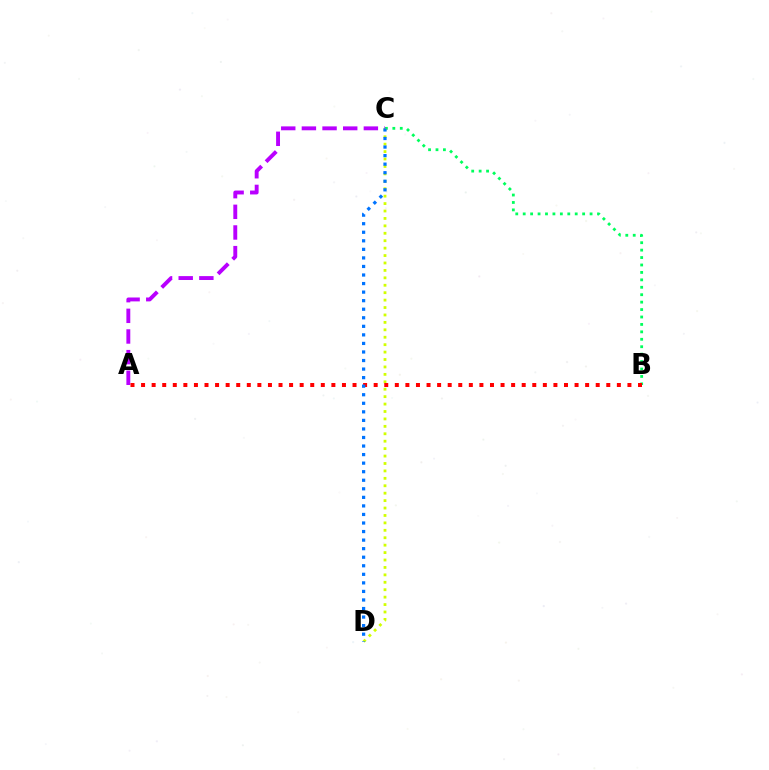{('A', 'C'): [{'color': '#b900ff', 'line_style': 'dashed', 'thickness': 2.81}], ('B', 'C'): [{'color': '#00ff5c', 'line_style': 'dotted', 'thickness': 2.02}], ('C', 'D'): [{'color': '#d1ff00', 'line_style': 'dotted', 'thickness': 2.02}, {'color': '#0074ff', 'line_style': 'dotted', 'thickness': 2.32}], ('A', 'B'): [{'color': '#ff0000', 'line_style': 'dotted', 'thickness': 2.87}]}